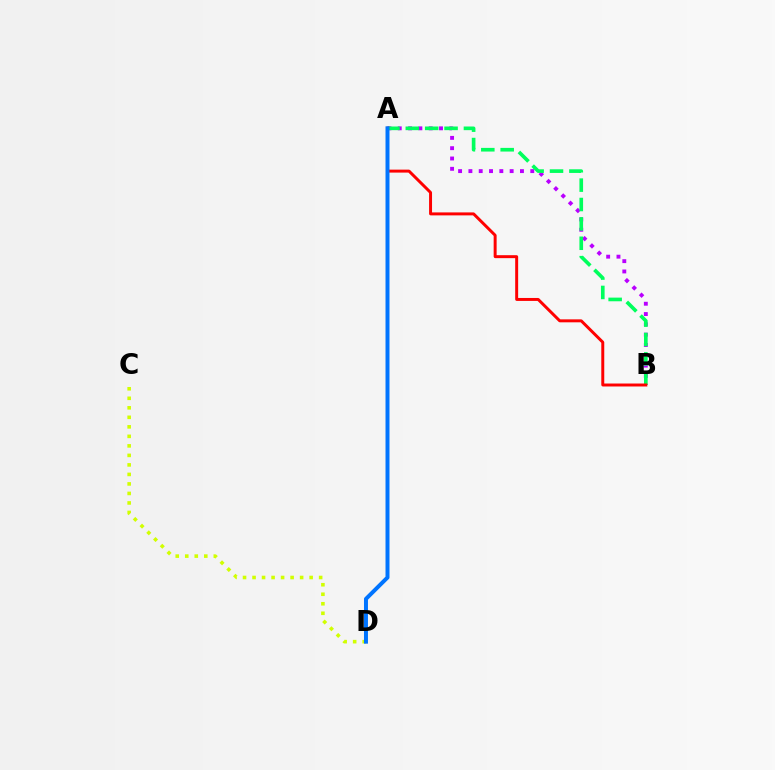{('A', 'B'): [{'color': '#b900ff', 'line_style': 'dotted', 'thickness': 2.8}, {'color': '#00ff5c', 'line_style': 'dashed', 'thickness': 2.63}, {'color': '#ff0000', 'line_style': 'solid', 'thickness': 2.13}], ('C', 'D'): [{'color': '#d1ff00', 'line_style': 'dotted', 'thickness': 2.58}], ('A', 'D'): [{'color': '#0074ff', 'line_style': 'solid', 'thickness': 2.86}]}